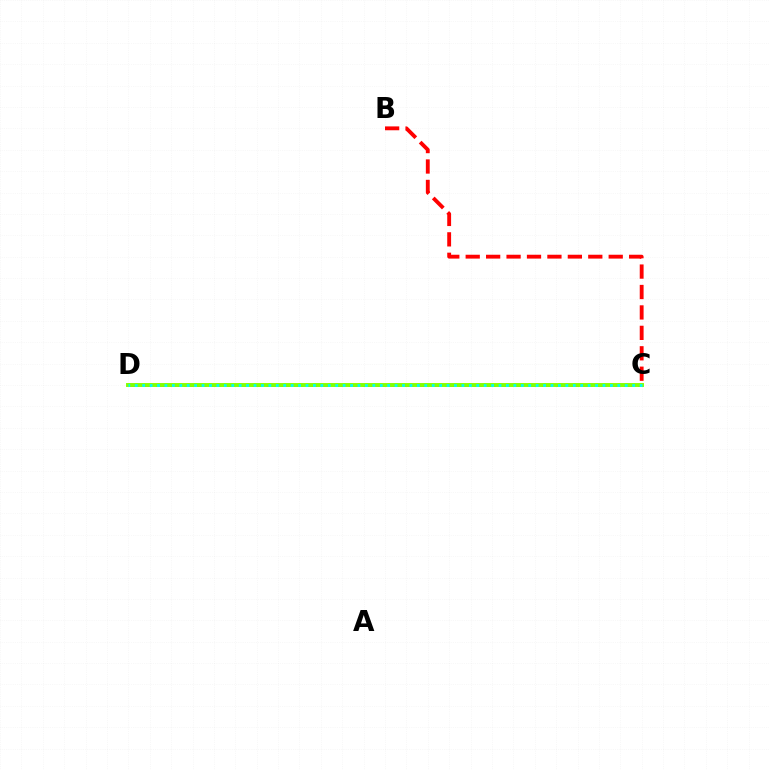{('C', 'D'): [{'color': '#7200ff', 'line_style': 'dashed', 'thickness': 1.87}, {'color': '#84ff00', 'line_style': 'solid', 'thickness': 2.83}, {'color': '#00fff6', 'line_style': 'dotted', 'thickness': 2.02}], ('B', 'C'): [{'color': '#ff0000', 'line_style': 'dashed', 'thickness': 2.78}]}